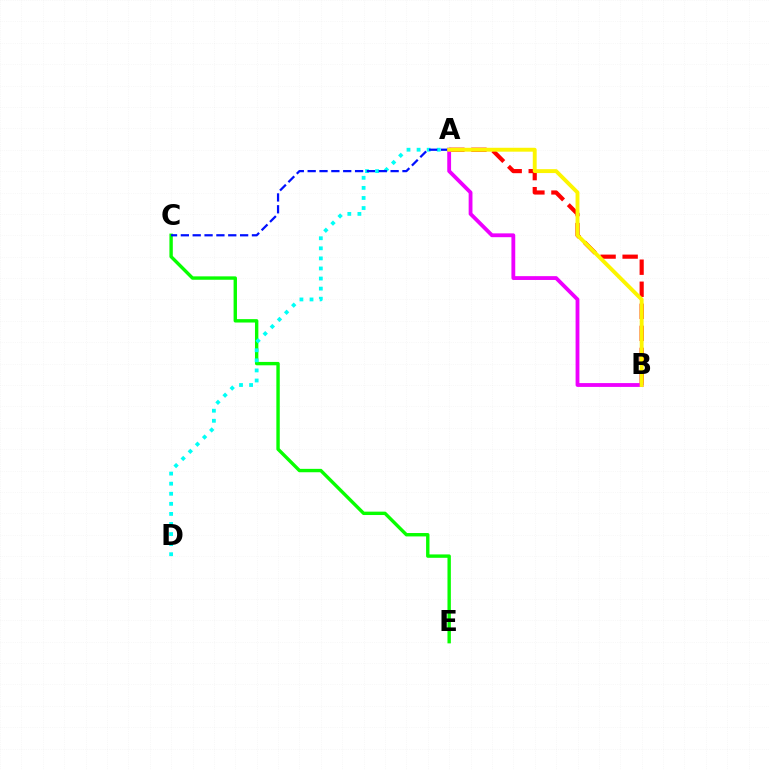{('A', 'B'): [{'color': '#ff0000', 'line_style': 'dashed', 'thickness': 3.0}, {'color': '#ee00ff', 'line_style': 'solid', 'thickness': 2.75}, {'color': '#fcf500', 'line_style': 'solid', 'thickness': 2.8}], ('C', 'E'): [{'color': '#08ff00', 'line_style': 'solid', 'thickness': 2.44}], ('A', 'D'): [{'color': '#00fff6', 'line_style': 'dotted', 'thickness': 2.74}], ('A', 'C'): [{'color': '#0010ff', 'line_style': 'dashed', 'thickness': 1.61}]}